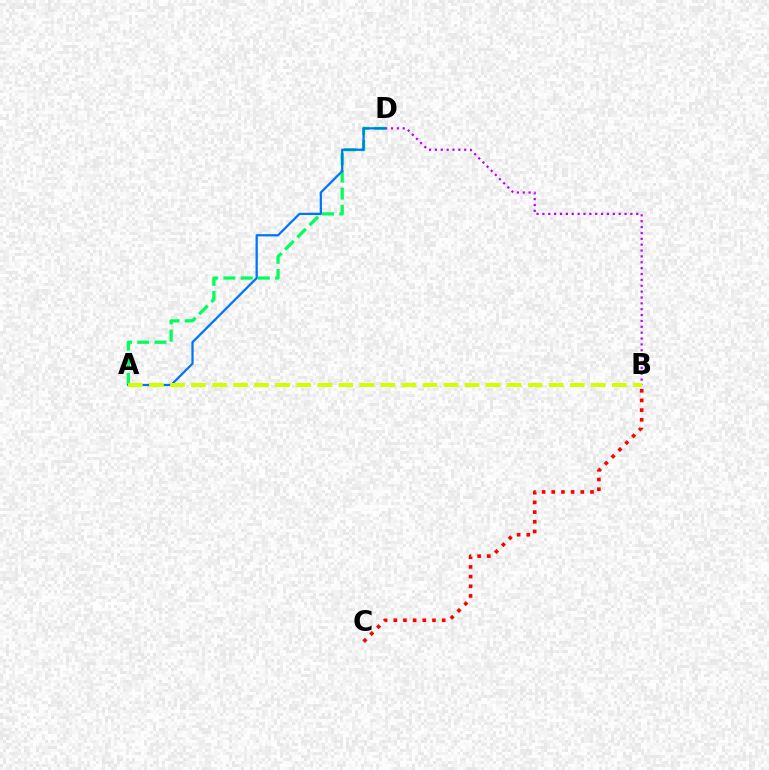{('B', 'D'): [{'color': '#b900ff', 'line_style': 'dotted', 'thickness': 1.59}], ('B', 'C'): [{'color': '#ff0000', 'line_style': 'dotted', 'thickness': 2.63}], ('A', 'D'): [{'color': '#00ff5c', 'line_style': 'dashed', 'thickness': 2.34}, {'color': '#0074ff', 'line_style': 'solid', 'thickness': 1.62}], ('A', 'B'): [{'color': '#d1ff00', 'line_style': 'dashed', 'thickness': 2.86}]}